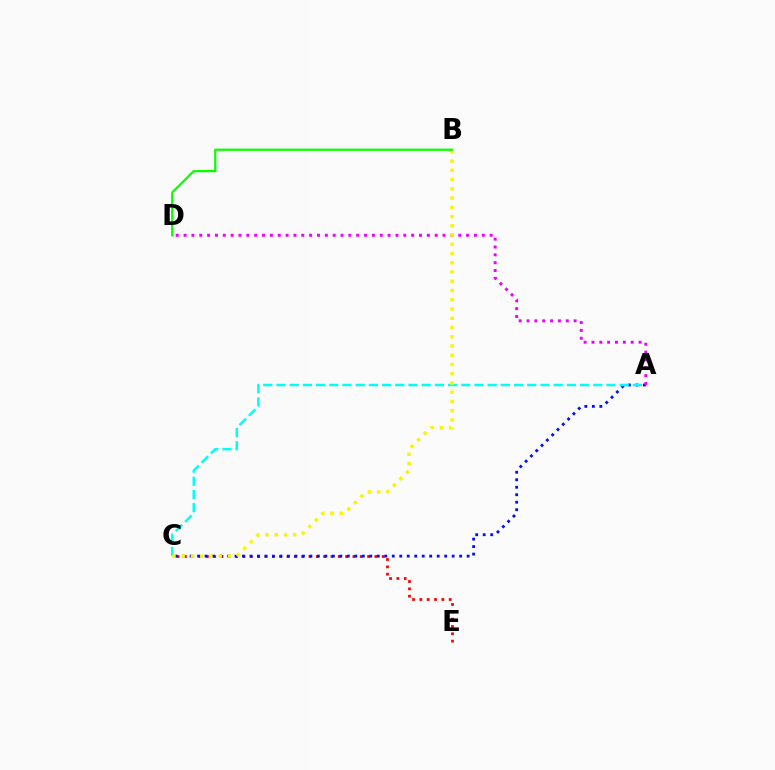{('C', 'E'): [{'color': '#ff0000', 'line_style': 'dotted', 'thickness': 1.99}], ('A', 'C'): [{'color': '#0010ff', 'line_style': 'dotted', 'thickness': 2.03}, {'color': '#00fff6', 'line_style': 'dashed', 'thickness': 1.79}], ('A', 'D'): [{'color': '#ee00ff', 'line_style': 'dotted', 'thickness': 2.13}], ('B', 'C'): [{'color': '#fcf500', 'line_style': 'dotted', 'thickness': 2.51}], ('B', 'D'): [{'color': '#08ff00', 'line_style': 'solid', 'thickness': 1.61}]}